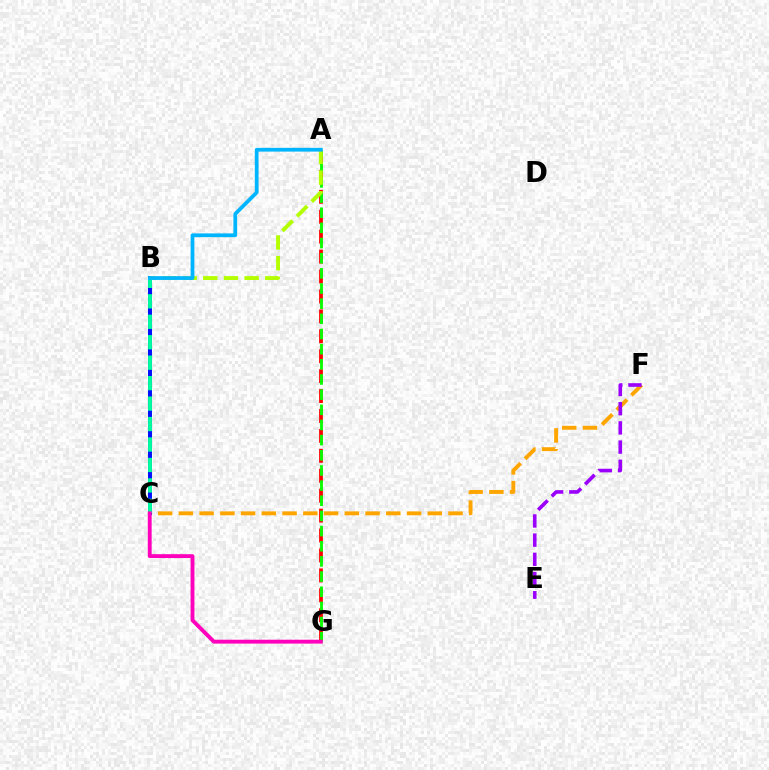{('A', 'G'): [{'color': '#ff0000', 'line_style': 'dashed', 'thickness': 2.71}, {'color': '#08ff00', 'line_style': 'dashed', 'thickness': 2.06}], ('C', 'F'): [{'color': '#ffa500', 'line_style': 'dashed', 'thickness': 2.82}], ('B', 'C'): [{'color': '#0010ff', 'line_style': 'solid', 'thickness': 2.86}, {'color': '#00ff9d', 'line_style': 'dashed', 'thickness': 2.78}], ('A', 'B'): [{'color': '#b3ff00', 'line_style': 'dashed', 'thickness': 2.81}, {'color': '#00b5ff', 'line_style': 'solid', 'thickness': 2.7}], ('E', 'F'): [{'color': '#9b00ff', 'line_style': 'dashed', 'thickness': 2.61}], ('C', 'G'): [{'color': '#ff00bd', 'line_style': 'solid', 'thickness': 2.79}]}